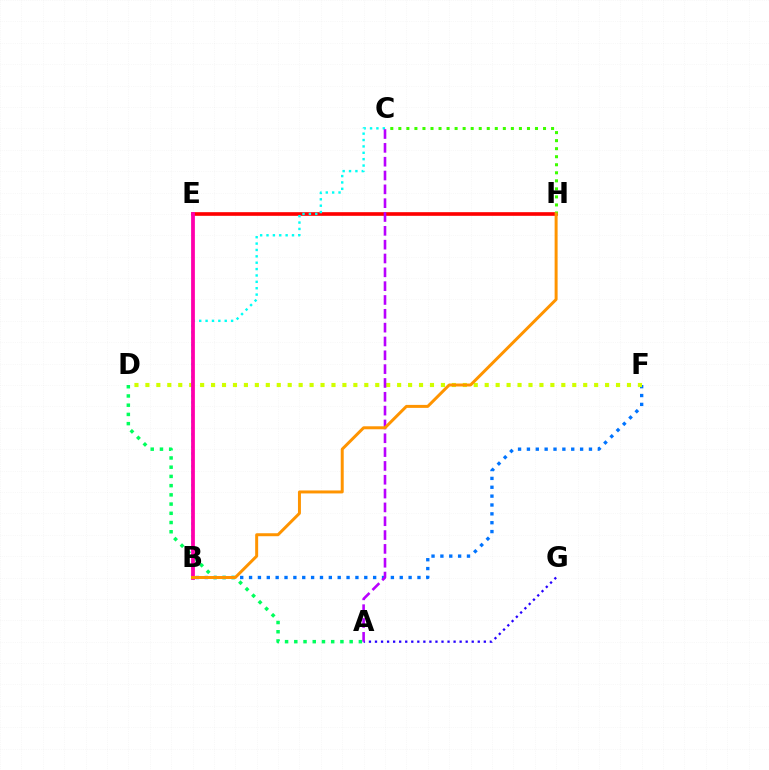{('E', 'H'): [{'color': '#ff0000', 'line_style': 'solid', 'thickness': 2.63}], ('B', 'F'): [{'color': '#0074ff', 'line_style': 'dotted', 'thickness': 2.41}], ('A', 'D'): [{'color': '#00ff5c', 'line_style': 'dotted', 'thickness': 2.51}], ('C', 'H'): [{'color': '#3dff00', 'line_style': 'dotted', 'thickness': 2.18}], ('D', 'F'): [{'color': '#d1ff00', 'line_style': 'dotted', 'thickness': 2.97}], ('A', 'G'): [{'color': '#2500ff', 'line_style': 'dotted', 'thickness': 1.64}], ('B', 'C'): [{'color': '#00fff6', 'line_style': 'dotted', 'thickness': 1.73}], ('A', 'C'): [{'color': '#b900ff', 'line_style': 'dashed', 'thickness': 1.88}], ('B', 'E'): [{'color': '#ff00ac', 'line_style': 'solid', 'thickness': 2.72}], ('B', 'H'): [{'color': '#ff9400', 'line_style': 'solid', 'thickness': 2.14}]}